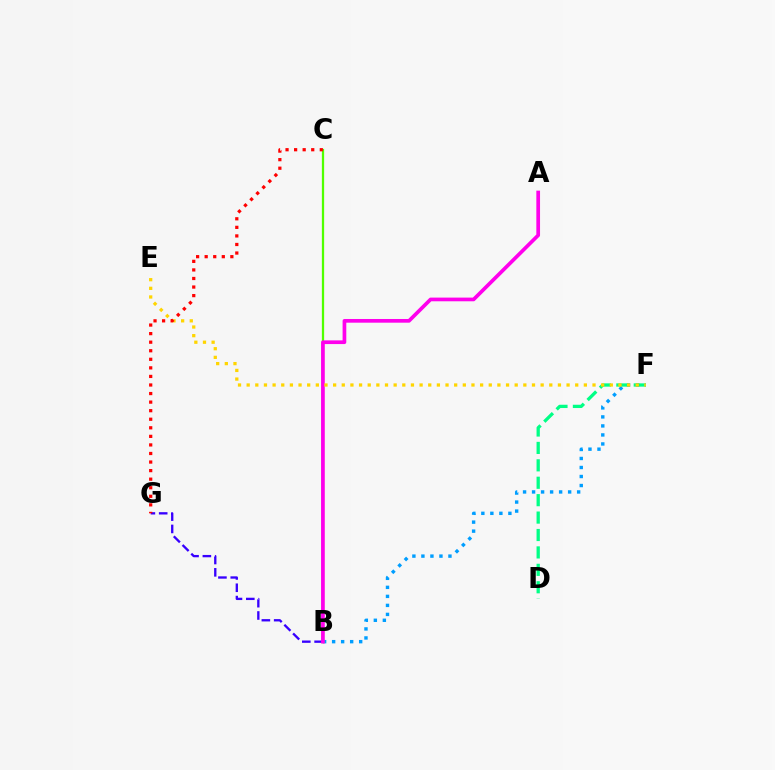{('B', 'F'): [{'color': '#009eff', 'line_style': 'dotted', 'thickness': 2.45}], ('D', 'F'): [{'color': '#00ff86', 'line_style': 'dashed', 'thickness': 2.37}], ('B', 'G'): [{'color': '#3700ff', 'line_style': 'dashed', 'thickness': 1.67}], ('B', 'C'): [{'color': '#4fff00', 'line_style': 'solid', 'thickness': 1.64}], ('A', 'B'): [{'color': '#ff00ed', 'line_style': 'solid', 'thickness': 2.66}], ('E', 'F'): [{'color': '#ffd500', 'line_style': 'dotted', 'thickness': 2.35}], ('C', 'G'): [{'color': '#ff0000', 'line_style': 'dotted', 'thickness': 2.33}]}